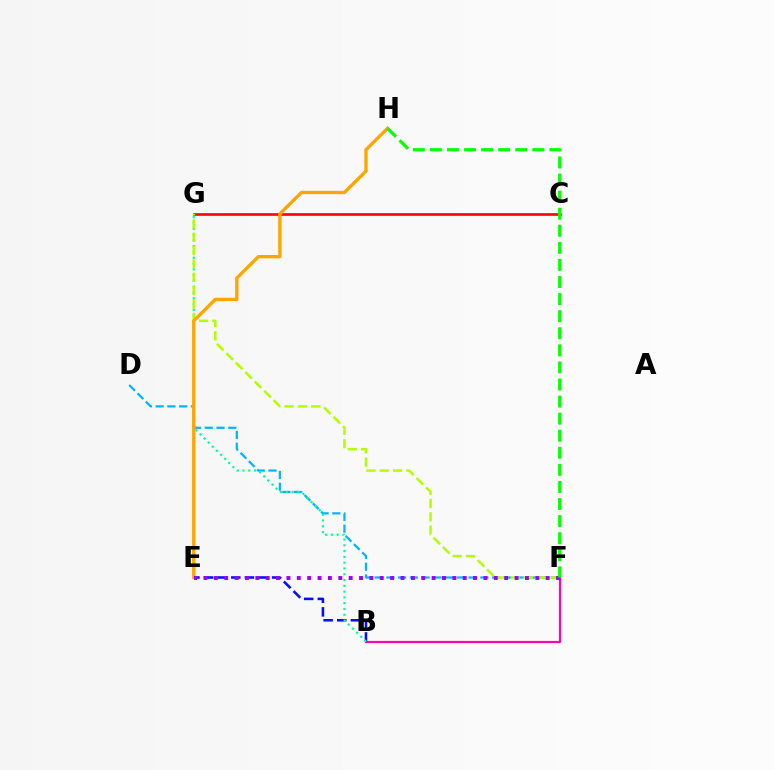{('B', 'E'): [{'color': '#0010ff', 'line_style': 'dashed', 'thickness': 1.85}], ('B', 'F'): [{'color': '#ff00bd', 'line_style': 'solid', 'thickness': 1.58}], ('D', 'F'): [{'color': '#00b5ff', 'line_style': 'dashed', 'thickness': 1.6}], ('C', 'G'): [{'color': '#ff0000', 'line_style': 'solid', 'thickness': 1.89}], ('B', 'G'): [{'color': '#00ff9d', 'line_style': 'dotted', 'thickness': 1.57}], ('F', 'G'): [{'color': '#b3ff00', 'line_style': 'dashed', 'thickness': 1.81}], ('E', 'H'): [{'color': '#ffa500', 'line_style': 'solid', 'thickness': 2.4}], ('E', 'F'): [{'color': '#9b00ff', 'line_style': 'dotted', 'thickness': 2.82}], ('F', 'H'): [{'color': '#08ff00', 'line_style': 'dashed', 'thickness': 2.32}]}